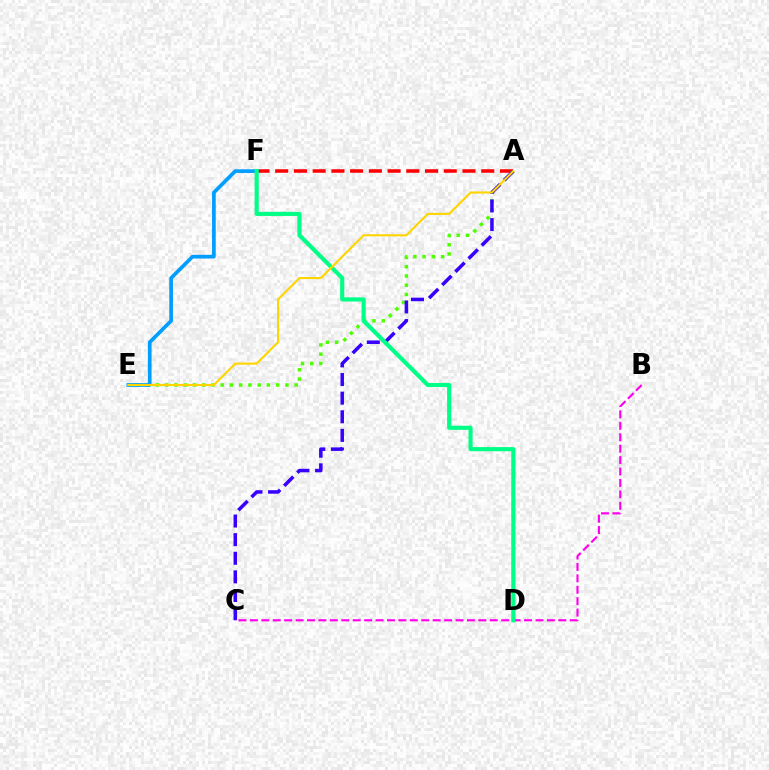{('A', 'F'): [{'color': '#ff0000', 'line_style': 'dashed', 'thickness': 2.54}], ('A', 'E'): [{'color': '#4fff00', 'line_style': 'dotted', 'thickness': 2.51}, {'color': '#ffd500', 'line_style': 'solid', 'thickness': 1.52}], ('B', 'C'): [{'color': '#ff00ed', 'line_style': 'dashed', 'thickness': 1.55}], ('E', 'F'): [{'color': '#009eff', 'line_style': 'solid', 'thickness': 2.66}], ('A', 'C'): [{'color': '#3700ff', 'line_style': 'dashed', 'thickness': 2.53}], ('D', 'F'): [{'color': '#00ff86', 'line_style': 'solid', 'thickness': 2.98}]}